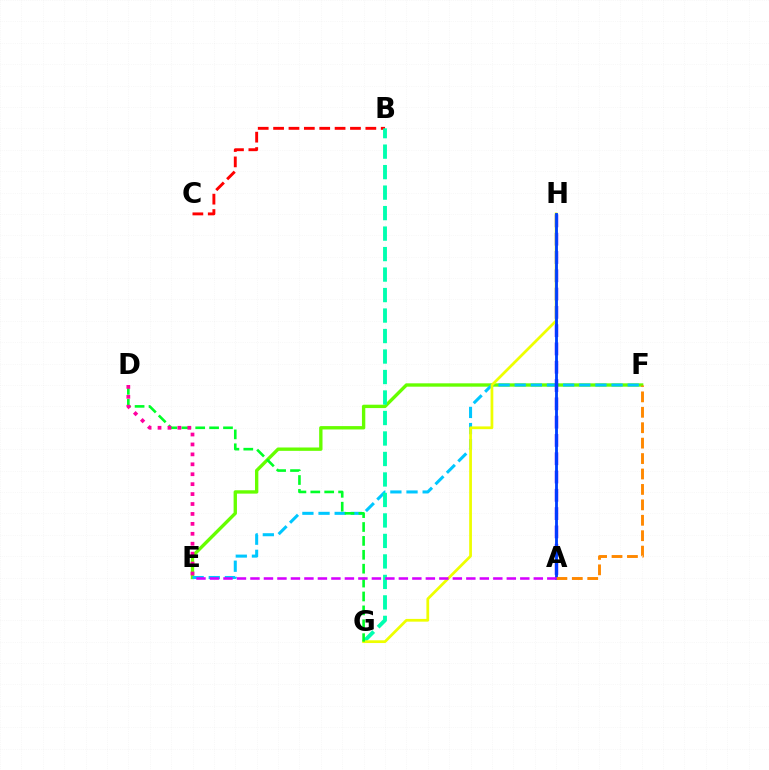{('B', 'C'): [{'color': '#ff0000', 'line_style': 'dashed', 'thickness': 2.09}], ('E', 'F'): [{'color': '#66ff00', 'line_style': 'solid', 'thickness': 2.42}, {'color': '#00c7ff', 'line_style': 'dashed', 'thickness': 2.19}], ('A', 'H'): [{'color': '#4f00ff', 'line_style': 'dashed', 'thickness': 2.49}, {'color': '#003fff', 'line_style': 'solid', 'thickness': 2.05}], ('B', 'G'): [{'color': '#00ffaf', 'line_style': 'dashed', 'thickness': 2.78}], ('G', 'H'): [{'color': '#eeff00', 'line_style': 'solid', 'thickness': 1.98}], ('D', 'G'): [{'color': '#00ff27', 'line_style': 'dashed', 'thickness': 1.89}], ('A', 'F'): [{'color': '#ff8800', 'line_style': 'dashed', 'thickness': 2.1}], ('A', 'E'): [{'color': '#d600ff', 'line_style': 'dashed', 'thickness': 1.83}], ('D', 'E'): [{'color': '#ff00a0', 'line_style': 'dotted', 'thickness': 2.7}]}